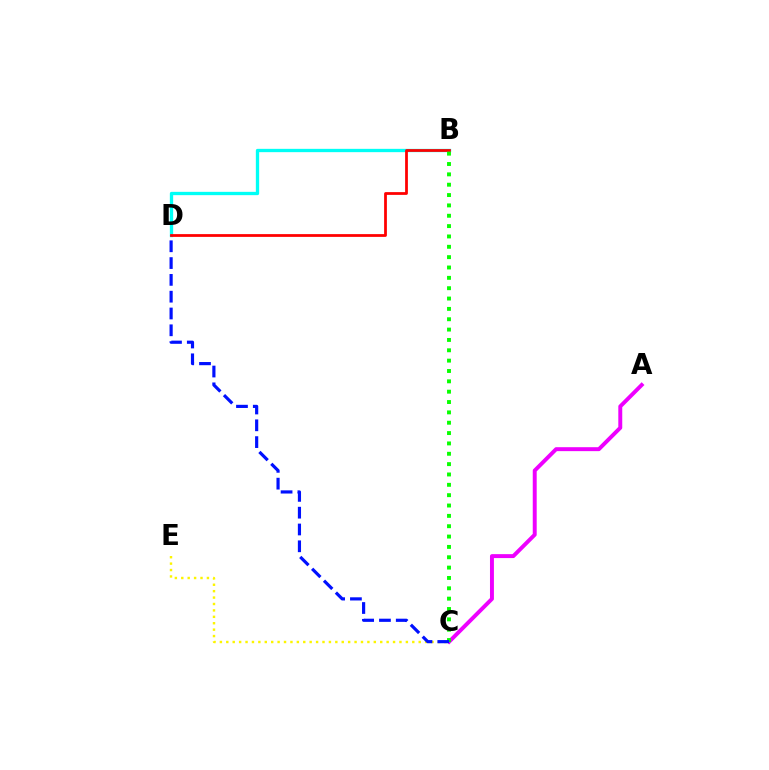{('B', 'D'): [{'color': '#00fff6', 'line_style': 'solid', 'thickness': 2.39}, {'color': '#ff0000', 'line_style': 'solid', 'thickness': 1.99}], ('C', 'E'): [{'color': '#fcf500', 'line_style': 'dotted', 'thickness': 1.74}], ('A', 'C'): [{'color': '#ee00ff', 'line_style': 'solid', 'thickness': 2.84}], ('B', 'C'): [{'color': '#08ff00', 'line_style': 'dotted', 'thickness': 2.81}], ('C', 'D'): [{'color': '#0010ff', 'line_style': 'dashed', 'thickness': 2.28}]}